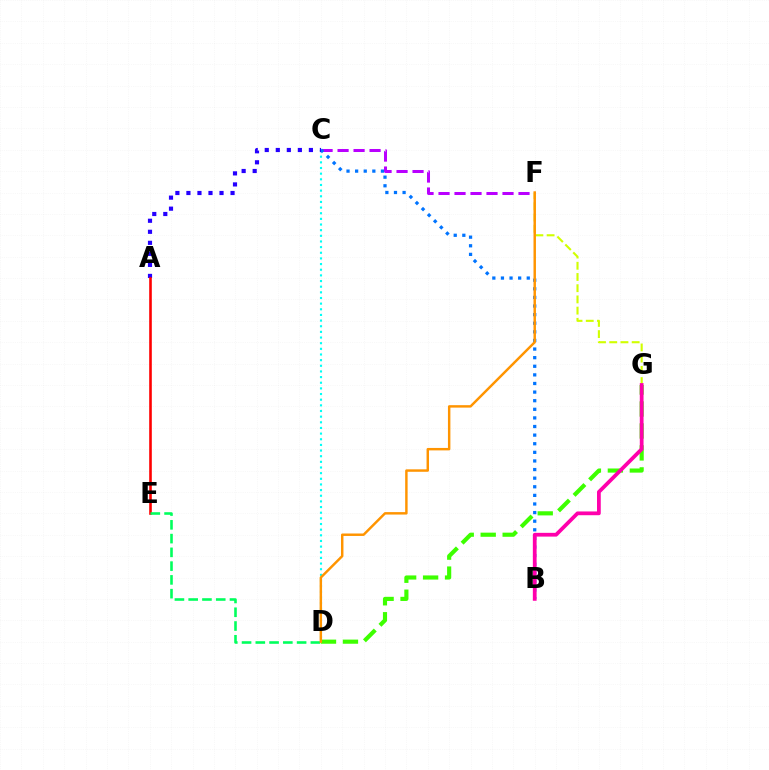{('C', 'F'): [{'color': '#b900ff', 'line_style': 'dashed', 'thickness': 2.17}], ('D', 'G'): [{'color': '#3dff00', 'line_style': 'dashed', 'thickness': 2.98}], ('C', 'D'): [{'color': '#00fff6', 'line_style': 'dotted', 'thickness': 1.54}], ('B', 'C'): [{'color': '#0074ff', 'line_style': 'dotted', 'thickness': 2.34}], ('A', 'C'): [{'color': '#2500ff', 'line_style': 'dotted', 'thickness': 3.0}], ('F', 'G'): [{'color': '#d1ff00', 'line_style': 'dashed', 'thickness': 1.52}], ('B', 'G'): [{'color': '#ff00ac', 'line_style': 'solid', 'thickness': 2.71}], ('A', 'E'): [{'color': '#ff0000', 'line_style': 'solid', 'thickness': 1.88}], ('D', 'E'): [{'color': '#00ff5c', 'line_style': 'dashed', 'thickness': 1.87}], ('D', 'F'): [{'color': '#ff9400', 'line_style': 'solid', 'thickness': 1.77}]}